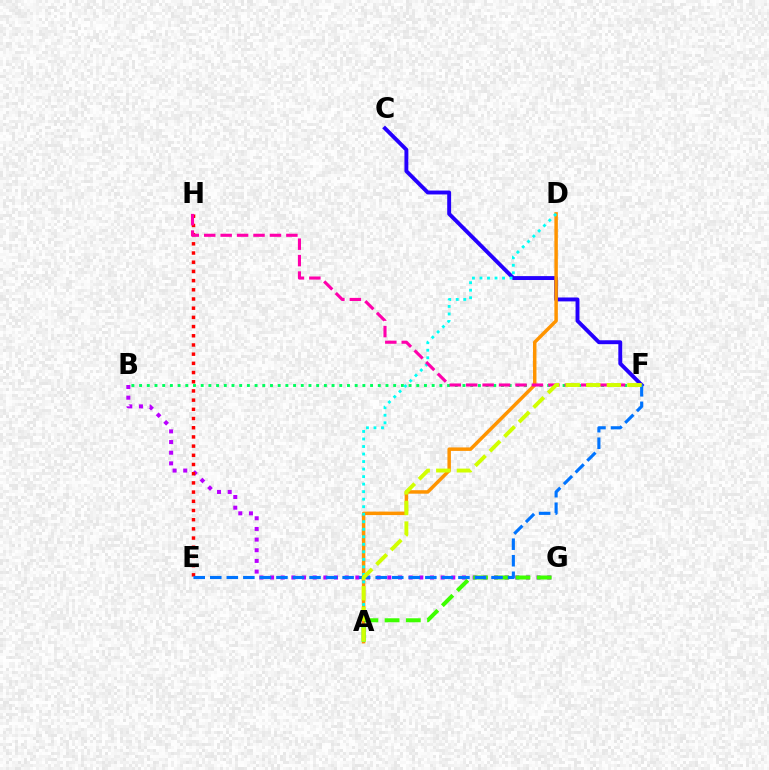{('B', 'G'): [{'color': '#b900ff', 'line_style': 'dotted', 'thickness': 2.9}], ('E', 'H'): [{'color': '#ff0000', 'line_style': 'dotted', 'thickness': 2.5}], ('C', 'F'): [{'color': '#2500ff', 'line_style': 'solid', 'thickness': 2.81}], ('B', 'F'): [{'color': '#00ff5c', 'line_style': 'dotted', 'thickness': 2.09}], ('A', 'D'): [{'color': '#ff9400', 'line_style': 'solid', 'thickness': 2.51}, {'color': '#00fff6', 'line_style': 'dotted', 'thickness': 2.04}], ('A', 'G'): [{'color': '#3dff00', 'line_style': 'dashed', 'thickness': 2.88}], ('F', 'H'): [{'color': '#ff00ac', 'line_style': 'dashed', 'thickness': 2.23}], ('E', 'F'): [{'color': '#0074ff', 'line_style': 'dashed', 'thickness': 2.25}], ('A', 'F'): [{'color': '#d1ff00', 'line_style': 'dashed', 'thickness': 2.8}]}